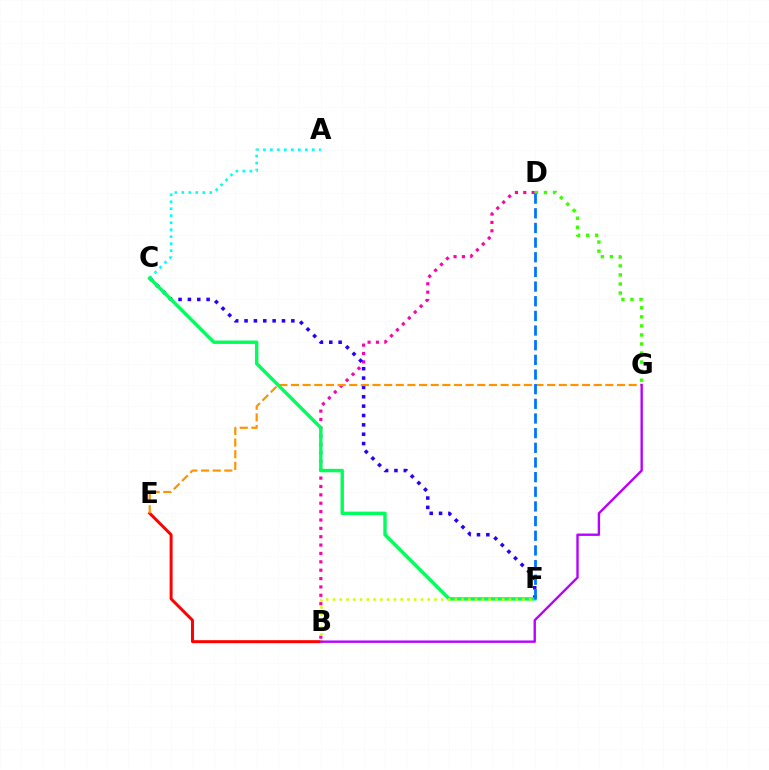{('B', 'D'): [{'color': '#ff00ac', 'line_style': 'dotted', 'thickness': 2.27}], ('B', 'E'): [{'color': '#ff0000', 'line_style': 'solid', 'thickness': 2.14}], ('C', 'F'): [{'color': '#2500ff', 'line_style': 'dotted', 'thickness': 2.54}, {'color': '#00ff5c', 'line_style': 'solid', 'thickness': 2.47}], ('E', 'G'): [{'color': '#ff9400', 'line_style': 'dashed', 'thickness': 1.58}], ('A', 'C'): [{'color': '#00fff6', 'line_style': 'dotted', 'thickness': 1.9}], ('D', 'G'): [{'color': '#3dff00', 'line_style': 'dotted', 'thickness': 2.46}], ('B', 'F'): [{'color': '#d1ff00', 'line_style': 'dotted', 'thickness': 1.84}], ('D', 'F'): [{'color': '#0074ff', 'line_style': 'dashed', 'thickness': 1.99}], ('B', 'G'): [{'color': '#b900ff', 'line_style': 'solid', 'thickness': 1.71}]}